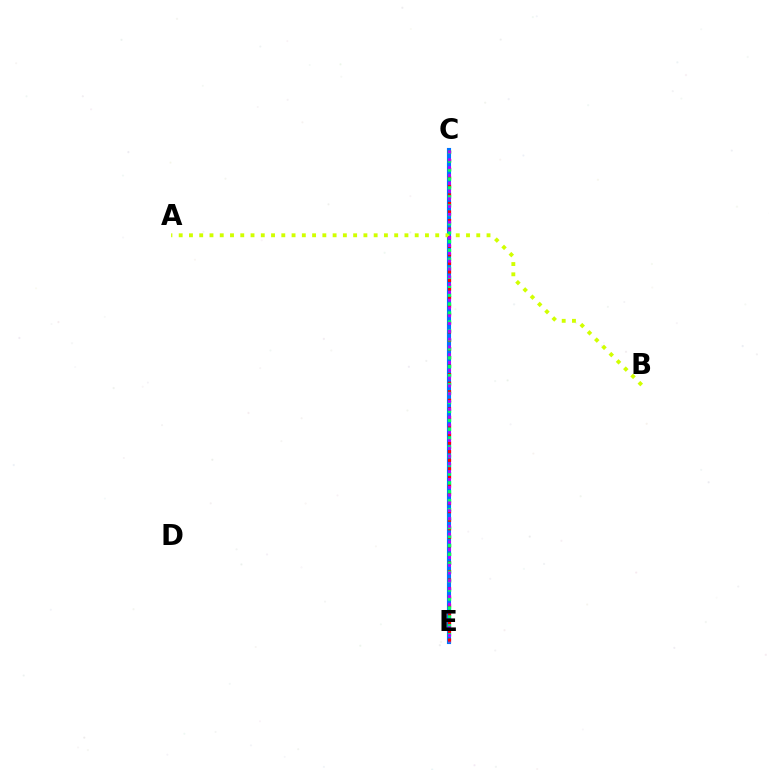{('C', 'E'): [{'color': '#0074ff', 'line_style': 'solid', 'thickness': 2.96}, {'color': '#ff0000', 'line_style': 'dotted', 'thickness': 2.33}, {'color': '#00ff5c', 'line_style': 'dotted', 'thickness': 2.43}, {'color': '#b900ff', 'line_style': 'dotted', 'thickness': 2.12}], ('A', 'B'): [{'color': '#d1ff00', 'line_style': 'dotted', 'thickness': 2.79}]}